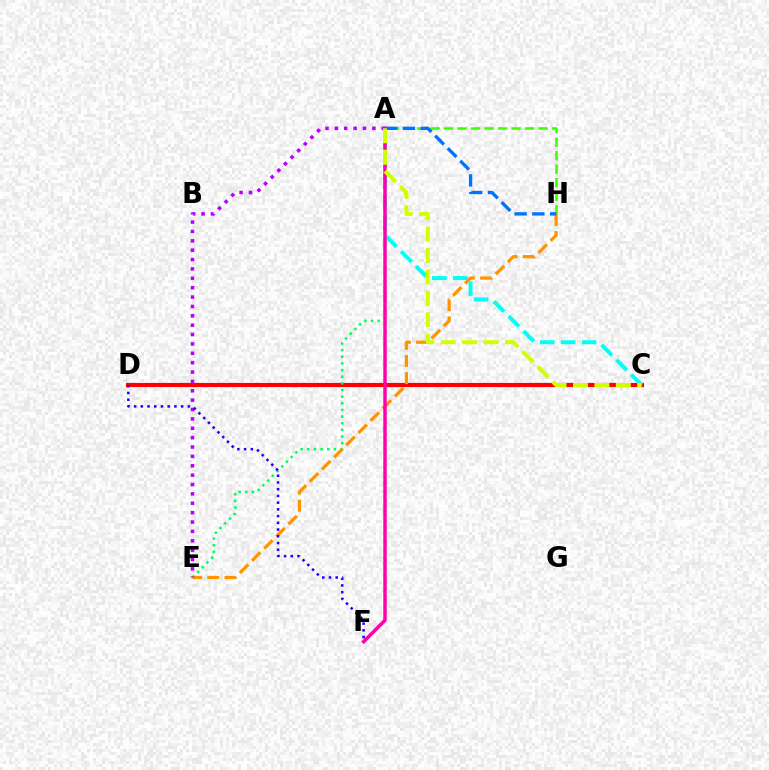{('A', 'H'): [{'color': '#3dff00', 'line_style': 'dashed', 'thickness': 1.84}, {'color': '#0074ff', 'line_style': 'dashed', 'thickness': 2.41}], ('C', 'D'): [{'color': '#ff0000', 'line_style': 'solid', 'thickness': 2.98}], ('A', 'E'): [{'color': '#00ff5c', 'line_style': 'dotted', 'thickness': 1.81}, {'color': '#b900ff', 'line_style': 'dotted', 'thickness': 2.55}], ('E', 'H'): [{'color': '#ff9400', 'line_style': 'dashed', 'thickness': 2.34}], ('A', 'C'): [{'color': '#00fff6', 'line_style': 'dashed', 'thickness': 2.85}, {'color': '#d1ff00', 'line_style': 'dashed', 'thickness': 2.91}], ('A', 'F'): [{'color': '#ff00ac', 'line_style': 'solid', 'thickness': 2.48}], ('D', 'F'): [{'color': '#2500ff', 'line_style': 'dotted', 'thickness': 1.83}]}